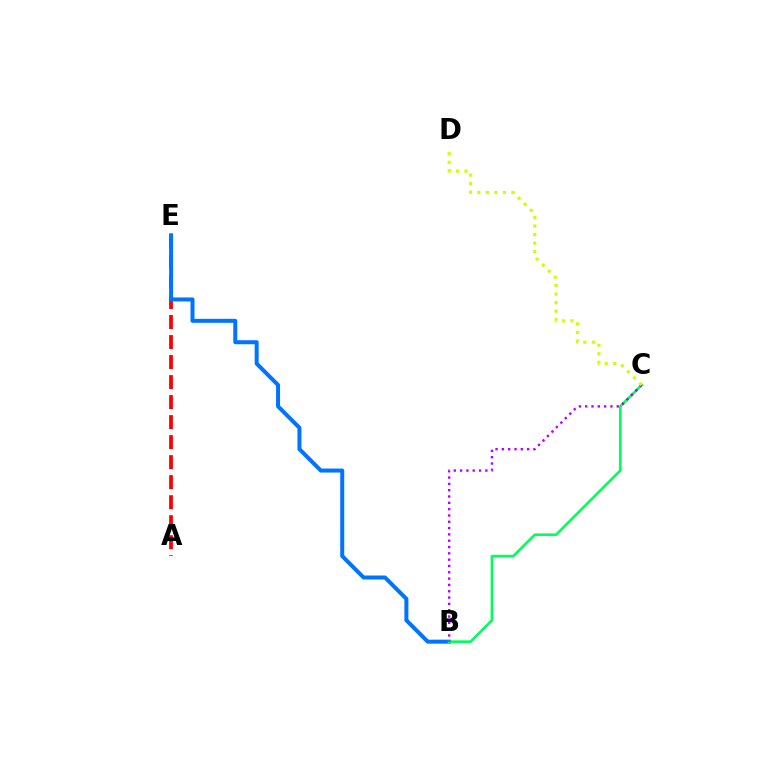{('A', 'E'): [{'color': '#ff0000', 'line_style': 'dashed', 'thickness': 2.72}], ('B', 'E'): [{'color': '#0074ff', 'line_style': 'solid', 'thickness': 2.88}], ('B', 'C'): [{'color': '#00ff5c', 'line_style': 'solid', 'thickness': 1.9}, {'color': '#b900ff', 'line_style': 'dotted', 'thickness': 1.72}], ('C', 'D'): [{'color': '#d1ff00', 'line_style': 'dotted', 'thickness': 2.32}]}